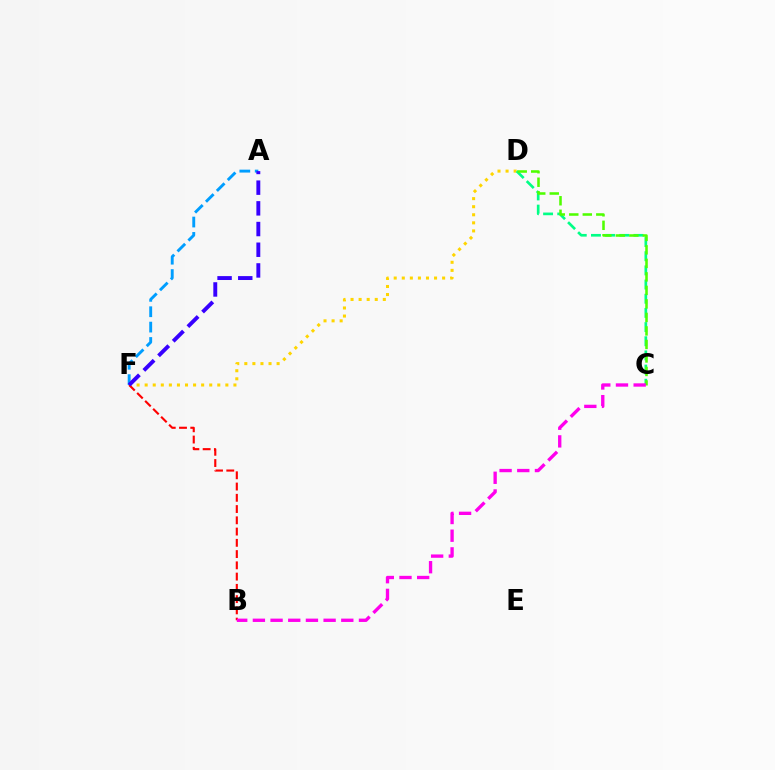{('D', 'F'): [{'color': '#ffd500', 'line_style': 'dotted', 'thickness': 2.19}], ('B', 'F'): [{'color': '#ff0000', 'line_style': 'dashed', 'thickness': 1.53}], ('C', 'D'): [{'color': '#00ff86', 'line_style': 'dashed', 'thickness': 1.92}, {'color': '#4fff00', 'line_style': 'dashed', 'thickness': 1.84}], ('A', 'F'): [{'color': '#009eff', 'line_style': 'dashed', 'thickness': 2.09}, {'color': '#3700ff', 'line_style': 'dashed', 'thickness': 2.81}], ('B', 'C'): [{'color': '#ff00ed', 'line_style': 'dashed', 'thickness': 2.4}]}